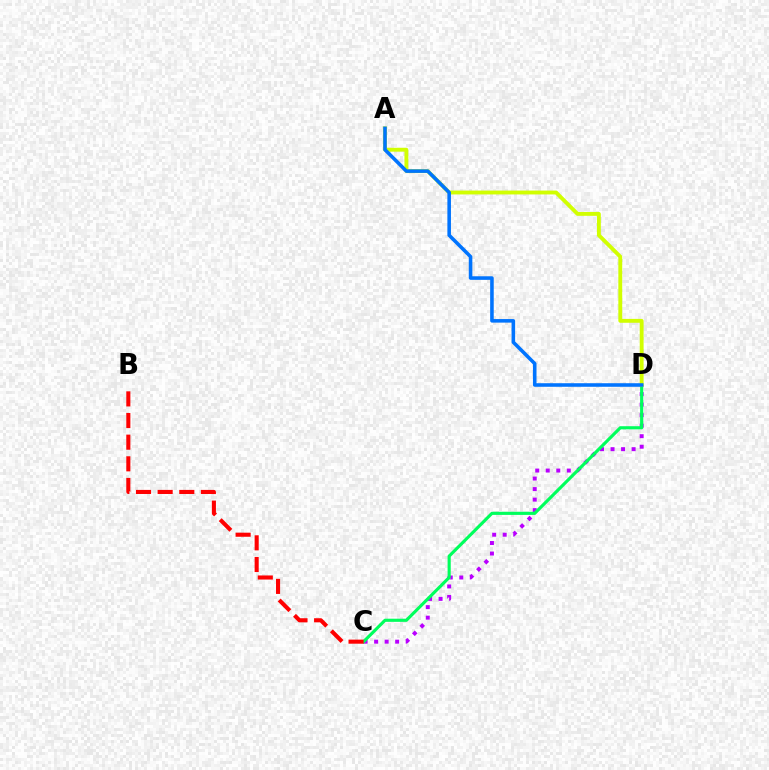{('C', 'D'): [{'color': '#b900ff', 'line_style': 'dotted', 'thickness': 2.86}, {'color': '#00ff5c', 'line_style': 'solid', 'thickness': 2.26}], ('B', 'C'): [{'color': '#ff0000', 'line_style': 'dashed', 'thickness': 2.94}], ('A', 'D'): [{'color': '#d1ff00', 'line_style': 'solid', 'thickness': 2.79}, {'color': '#0074ff', 'line_style': 'solid', 'thickness': 2.57}]}